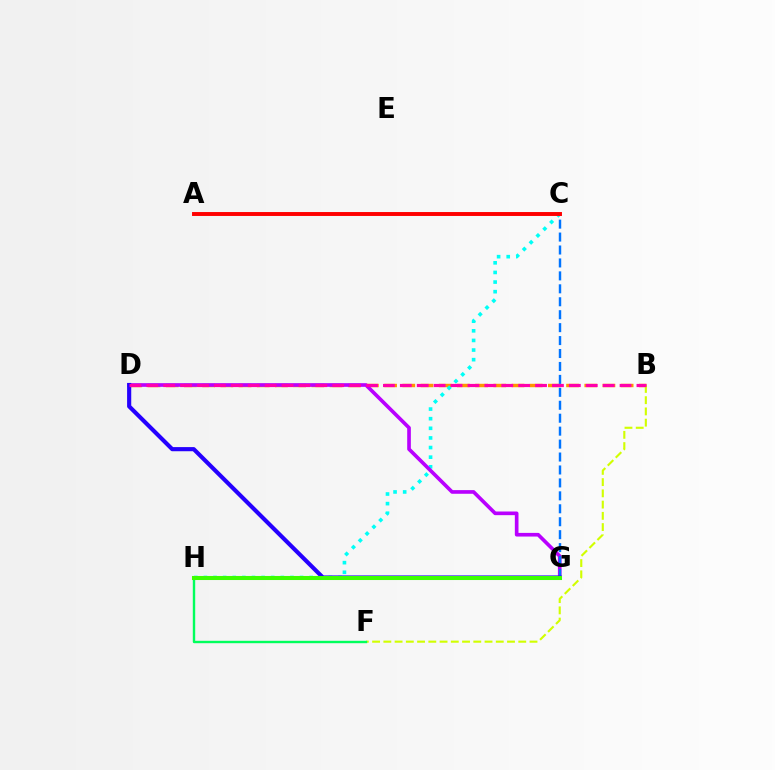{('B', 'D'): [{'color': '#ff9400', 'line_style': 'dashed', 'thickness': 2.47}, {'color': '#ff00ac', 'line_style': 'dashed', 'thickness': 2.3}], ('C', 'H'): [{'color': '#00fff6', 'line_style': 'dotted', 'thickness': 2.61}], ('D', 'G'): [{'color': '#b900ff', 'line_style': 'solid', 'thickness': 2.63}, {'color': '#2500ff', 'line_style': 'solid', 'thickness': 2.98}], ('B', 'F'): [{'color': '#d1ff00', 'line_style': 'dashed', 'thickness': 1.53}], ('C', 'G'): [{'color': '#0074ff', 'line_style': 'dashed', 'thickness': 1.76}], ('A', 'C'): [{'color': '#ff0000', 'line_style': 'solid', 'thickness': 2.82}], ('F', 'H'): [{'color': '#00ff5c', 'line_style': 'solid', 'thickness': 1.73}], ('G', 'H'): [{'color': '#3dff00', 'line_style': 'solid', 'thickness': 2.92}]}